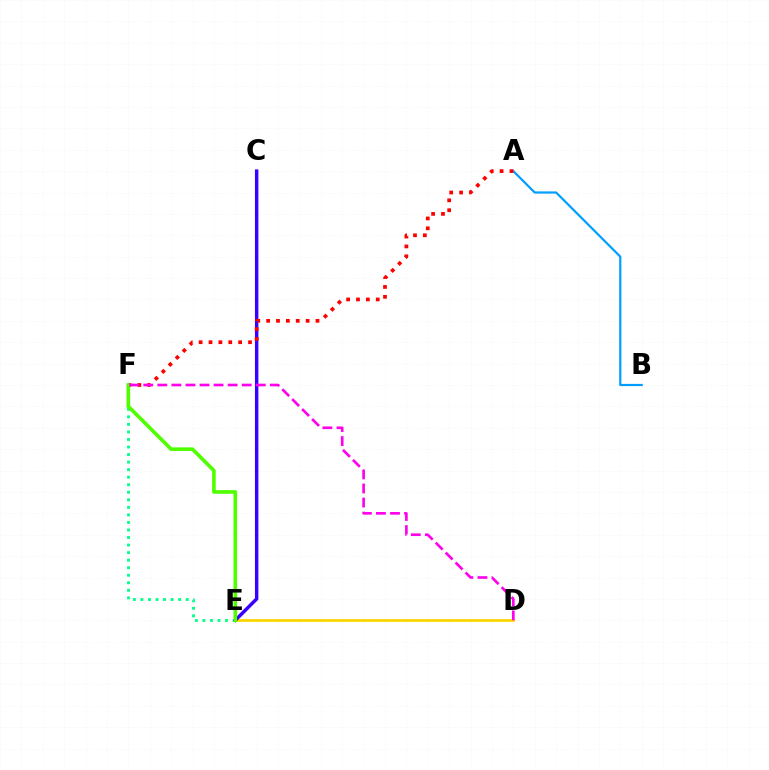{('D', 'E'): [{'color': '#ffd500', 'line_style': 'solid', 'thickness': 2.0}], ('E', 'F'): [{'color': '#00ff86', 'line_style': 'dotted', 'thickness': 2.05}, {'color': '#4fff00', 'line_style': 'solid', 'thickness': 2.61}], ('C', 'E'): [{'color': '#3700ff', 'line_style': 'solid', 'thickness': 2.47}], ('A', 'B'): [{'color': '#009eff', 'line_style': 'solid', 'thickness': 1.58}], ('A', 'F'): [{'color': '#ff0000', 'line_style': 'dotted', 'thickness': 2.68}], ('D', 'F'): [{'color': '#ff00ed', 'line_style': 'dashed', 'thickness': 1.91}]}